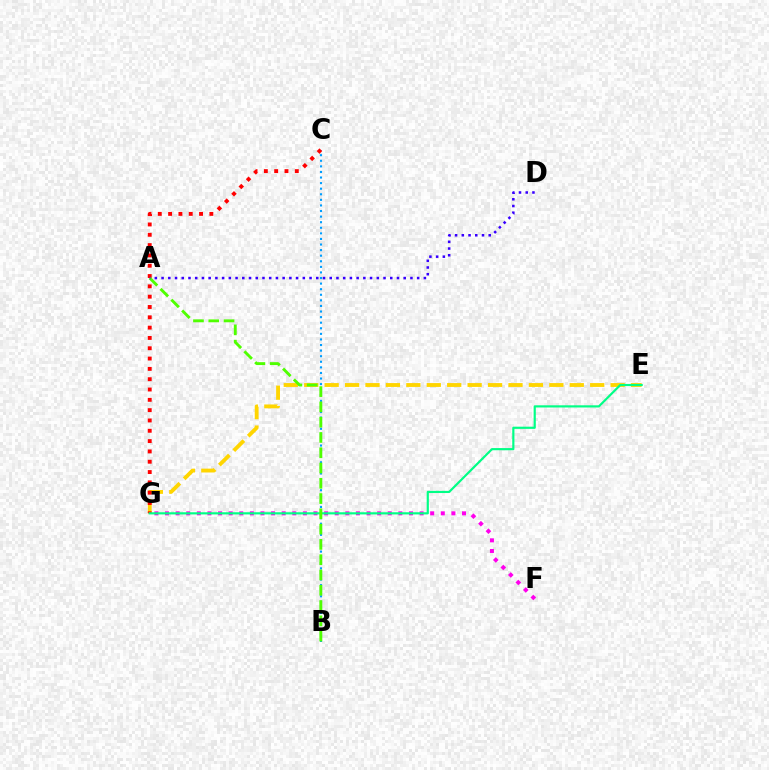{('B', 'C'): [{'color': '#009eff', 'line_style': 'dotted', 'thickness': 1.52}], ('F', 'G'): [{'color': '#ff00ed', 'line_style': 'dotted', 'thickness': 2.88}], ('E', 'G'): [{'color': '#ffd500', 'line_style': 'dashed', 'thickness': 2.77}, {'color': '#00ff86', 'line_style': 'solid', 'thickness': 1.57}], ('C', 'G'): [{'color': '#ff0000', 'line_style': 'dotted', 'thickness': 2.8}], ('A', 'B'): [{'color': '#4fff00', 'line_style': 'dashed', 'thickness': 2.08}], ('A', 'D'): [{'color': '#3700ff', 'line_style': 'dotted', 'thickness': 1.83}]}